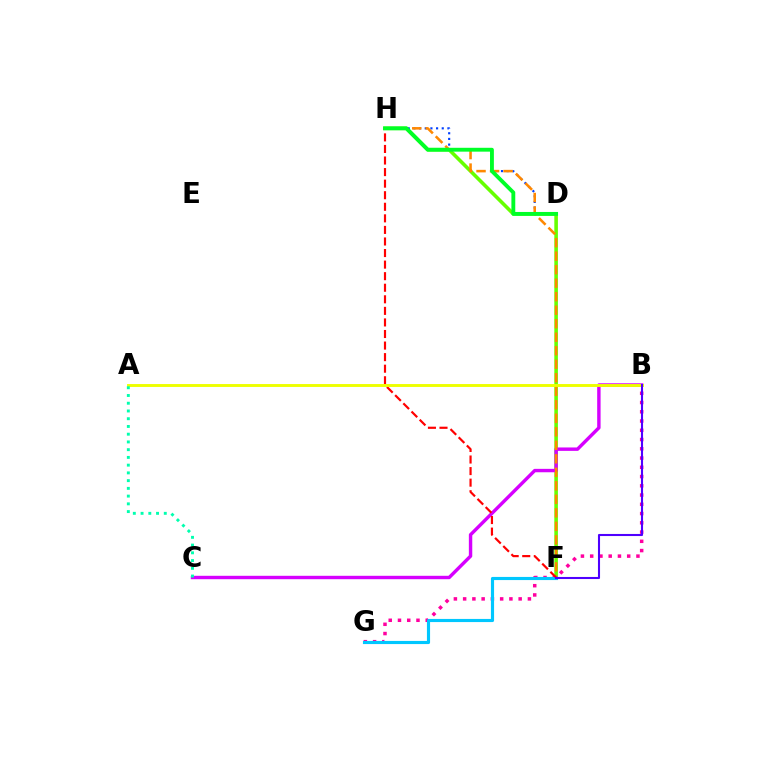{('F', 'H'): [{'color': '#66ff00', 'line_style': 'solid', 'thickness': 2.58}, {'color': '#ff8800', 'line_style': 'dashed', 'thickness': 1.84}, {'color': '#ff0000', 'line_style': 'dashed', 'thickness': 1.57}], ('D', 'H'): [{'color': '#003fff', 'line_style': 'dotted', 'thickness': 1.54}, {'color': '#00ff27', 'line_style': 'solid', 'thickness': 2.78}], ('B', 'C'): [{'color': '#d600ff', 'line_style': 'solid', 'thickness': 2.45}], ('B', 'G'): [{'color': '#ff00a0', 'line_style': 'dotted', 'thickness': 2.51}], ('F', 'G'): [{'color': '#00c7ff', 'line_style': 'solid', 'thickness': 2.26}], ('A', 'B'): [{'color': '#eeff00', 'line_style': 'solid', 'thickness': 2.08}], ('B', 'F'): [{'color': '#4f00ff', 'line_style': 'solid', 'thickness': 1.5}], ('A', 'C'): [{'color': '#00ffaf', 'line_style': 'dotted', 'thickness': 2.1}]}